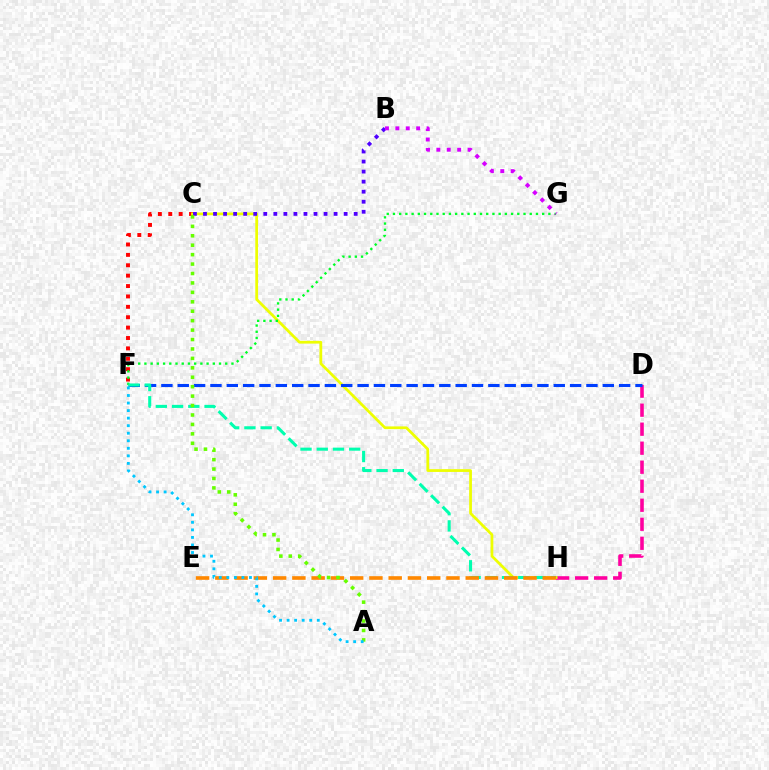{('D', 'H'): [{'color': '#ff00a0', 'line_style': 'dashed', 'thickness': 2.58}], ('C', 'F'): [{'color': '#ff0000', 'line_style': 'dotted', 'thickness': 2.82}], ('C', 'H'): [{'color': '#eeff00', 'line_style': 'solid', 'thickness': 1.98}], ('B', 'C'): [{'color': '#4f00ff', 'line_style': 'dotted', 'thickness': 2.73}], ('D', 'F'): [{'color': '#003fff', 'line_style': 'dashed', 'thickness': 2.22}], ('F', 'G'): [{'color': '#00ff27', 'line_style': 'dotted', 'thickness': 1.69}], ('F', 'H'): [{'color': '#00ffaf', 'line_style': 'dashed', 'thickness': 2.21}], ('E', 'H'): [{'color': '#ff8800', 'line_style': 'dashed', 'thickness': 2.62}], ('A', 'C'): [{'color': '#66ff00', 'line_style': 'dotted', 'thickness': 2.56}], ('A', 'F'): [{'color': '#00c7ff', 'line_style': 'dotted', 'thickness': 2.05}], ('B', 'G'): [{'color': '#d600ff', 'line_style': 'dotted', 'thickness': 2.82}]}